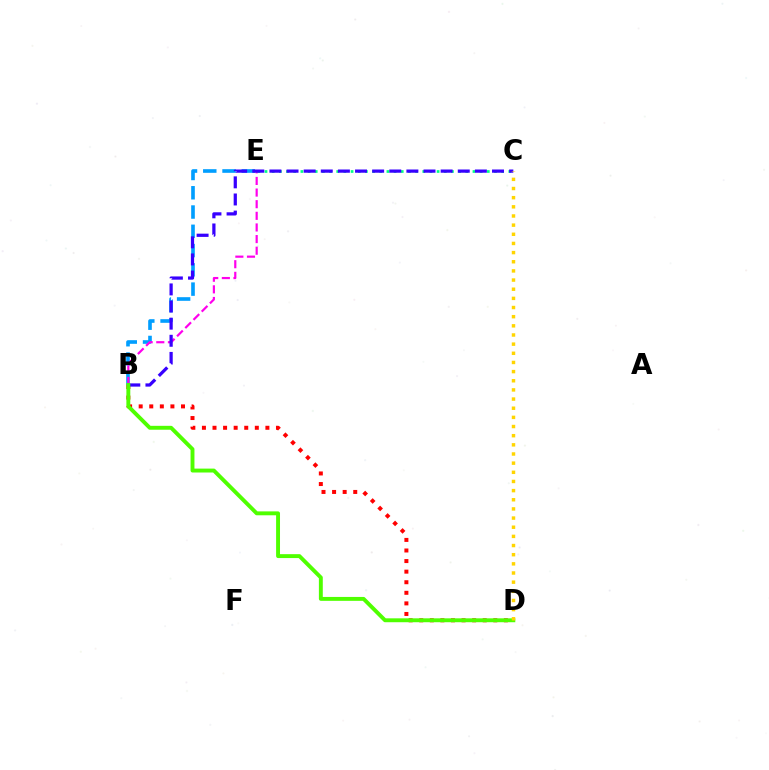{('B', 'E'): [{'color': '#009eff', 'line_style': 'dashed', 'thickness': 2.62}, {'color': '#ff00ed', 'line_style': 'dashed', 'thickness': 1.58}], ('C', 'E'): [{'color': '#00ff86', 'line_style': 'dotted', 'thickness': 1.95}], ('B', 'D'): [{'color': '#ff0000', 'line_style': 'dotted', 'thickness': 2.87}, {'color': '#4fff00', 'line_style': 'solid', 'thickness': 2.81}], ('B', 'C'): [{'color': '#3700ff', 'line_style': 'dashed', 'thickness': 2.33}], ('C', 'D'): [{'color': '#ffd500', 'line_style': 'dotted', 'thickness': 2.49}]}